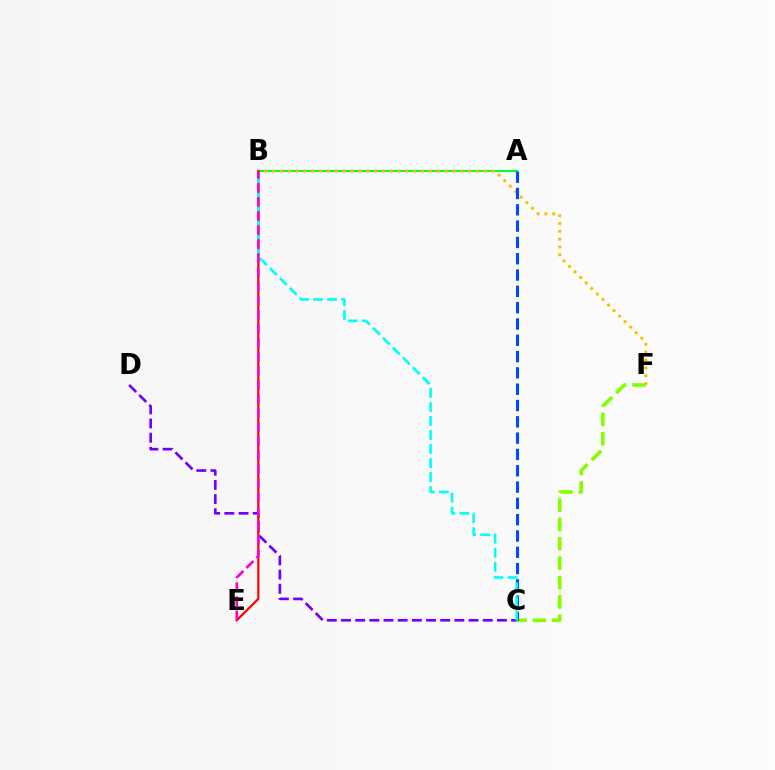{('A', 'B'): [{'color': '#00ff39', 'line_style': 'solid', 'thickness': 1.52}], ('B', 'F'): [{'color': '#ffbd00', 'line_style': 'dotted', 'thickness': 2.13}], ('C', 'D'): [{'color': '#7200ff', 'line_style': 'dashed', 'thickness': 1.93}], ('B', 'E'): [{'color': '#ff0000', 'line_style': 'solid', 'thickness': 1.58}, {'color': '#ff00cf', 'line_style': 'dashed', 'thickness': 1.91}], ('C', 'F'): [{'color': '#84ff00', 'line_style': 'dashed', 'thickness': 2.63}], ('A', 'C'): [{'color': '#004bff', 'line_style': 'dashed', 'thickness': 2.22}], ('B', 'C'): [{'color': '#00fff6', 'line_style': 'dashed', 'thickness': 1.91}]}